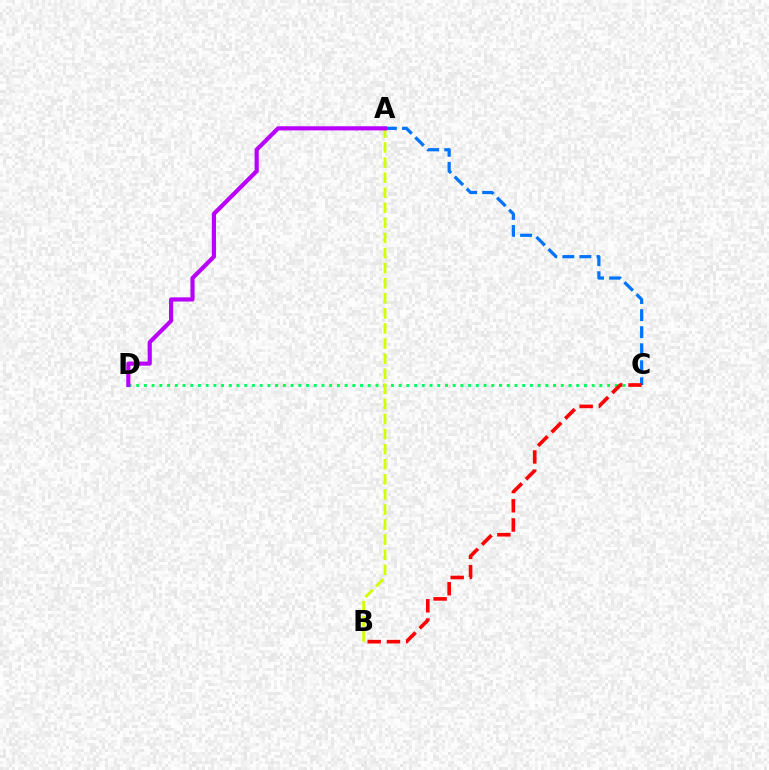{('A', 'C'): [{'color': '#0074ff', 'line_style': 'dashed', 'thickness': 2.31}], ('C', 'D'): [{'color': '#00ff5c', 'line_style': 'dotted', 'thickness': 2.1}], ('A', 'B'): [{'color': '#d1ff00', 'line_style': 'dashed', 'thickness': 2.05}], ('A', 'D'): [{'color': '#b900ff', 'line_style': 'solid', 'thickness': 2.98}], ('B', 'C'): [{'color': '#ff0000', 'line_style': 'dashed', 'thickness': 2.61}]}